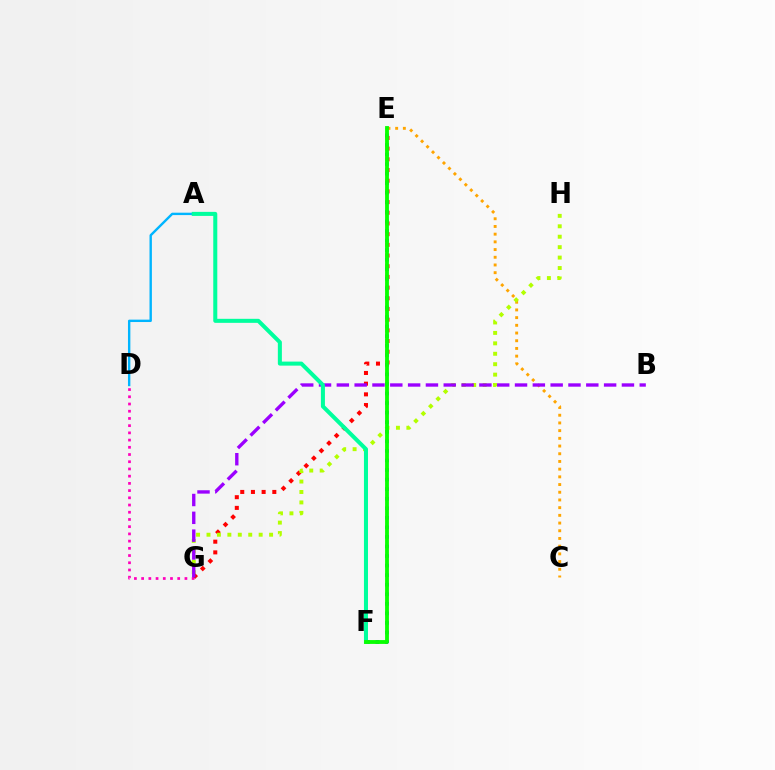{('D', 'G'): [{'color': '#ff00bd', 'line_style': 'dotted', 'thickness': 1.96}], ('E', 'G'): [{'color': '#ff0000', 'line_style': 'dotted', 'thickness': 2.9}], ('C', 'E'): [{'color': '#ffa500', 'line_style': 'dotted', 'thickness': 2.09}], ('G', 'H'): [{'color': '#b3ff00', 'line_style': 'dotted', 'thickness': 2.83}], ('E', 'F'): [{'color': '#0010ff', 'line_style': 'dotted', 'thickness': 2.6}, {'color': '#08ff00', 'line_style': 'solid', 'thickness': 2.76}], ('A', 'D'): [{'color': '#00b5ff', 'line_style': 'solid', 'thickness': 1.72}], ('B', 'G'): [{'color': '#9b00ff', 'line_style': 'dashed', 'thickness': 2.42}], ('A', 'F'): [{'color': '#00ff9d', 'line_style': 'solid', 'thickness': 2.9}]}